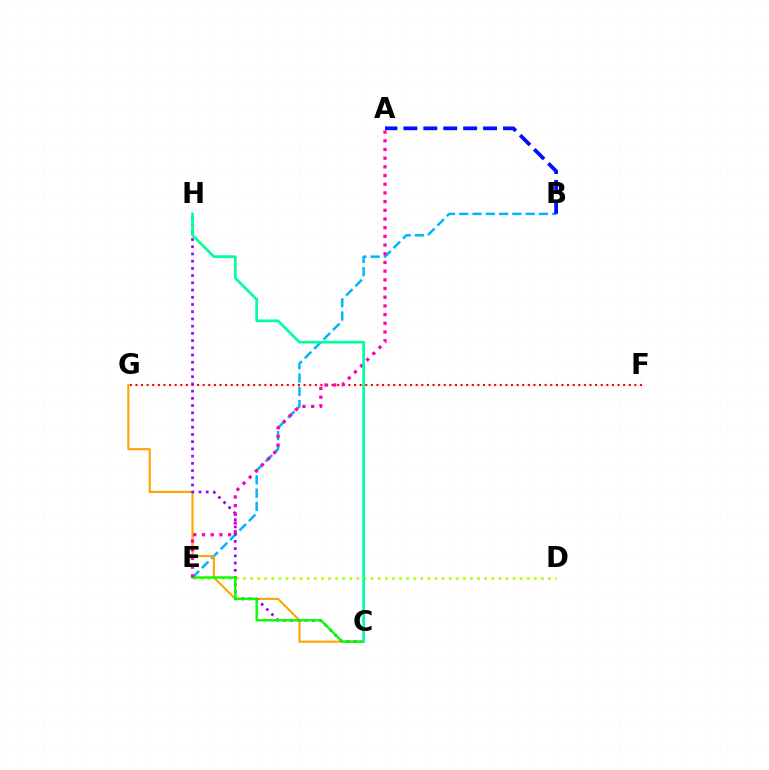{('B', 'E'): [{'color': '#00b5ff', 'line_style': 'dashed', 'thickness': 1.81}], ('F', 'G'): [{'color': '#ff0000', 'line_style': 'dotted', 'thickness': 1.52}], ('D', 'E'): [{'color': '#b3ff00', 'line_style': 'dotted', 'thickness': 1.93}], ('C', 'G'): [{'color': '#ffa500', 'line_style': 'solid', 'thickness': 1.51}], ('C', 'H'): [{'color': '#9b00ff', 'line_style': 'dotted', 'thickness': 1.96}, {'color': '#00ff9d', 'line_style': 'solid', 'thickness': 1.95}], ('A', 'B'): [{'color': '#0010ff', 'line_style': 'dashed', 'thickness': 2.71}], ('C', 'E'): [{'color': '#08ff00', 'line_style': 'solid', 'thickness': 1.73}], ('A', 'E'): [{'color': '#ff00bd', 'line_style': 'dotted', 'thickness': 2.36}]}